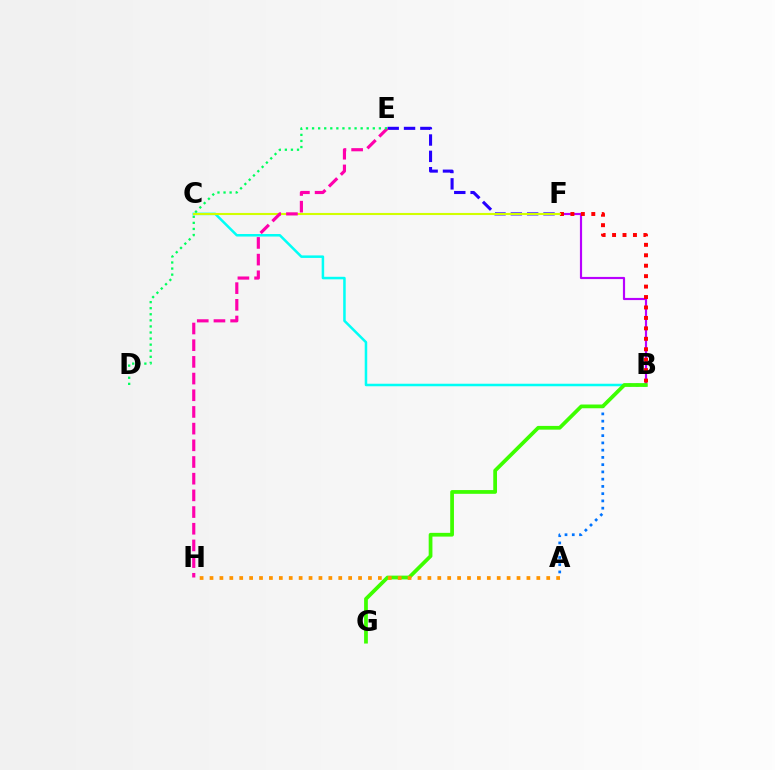{('B', 'C'): [{'color': '#00fff6', 'line_style': 'solid', 'thickness': 1.82}], ('E', 'F'): [{'color': '#2500ff', 'line_style': 'dashed', 'thickness': 2.22}], ('B', 'F'): [{'color': '#b900ff', 'line_style': 'solid', 'thickness': 1.56}, {'color': '#ff0000', 'line_style': 'dotted', 'thickness': 2.84}], ('C', 'F'): [{'color': '#d1ff00', 'line_style': 'solid', 'thickness': 1.51}], ('A', 'B'): [{'color': '#0074ff', 'line_style': 'dotted', 'thickness': 1.97}], ('E', 'H'): [{'color': '#ff00ac', 'line_style': 'dashed', 'thickness': 2.27}], ('B', 'G'): [{'color': '#3dff00', 'line_style': 'solid', 'thickness': 2.69}], ('A', 'H'): [{'color': '#ff9400', 'line_style': 'dotted', 'thickness': 2.69}], ('D', 'E'): [{'color': '#00ff5c', 'line_style': 'dotted', 'thickness': 1.65}]}